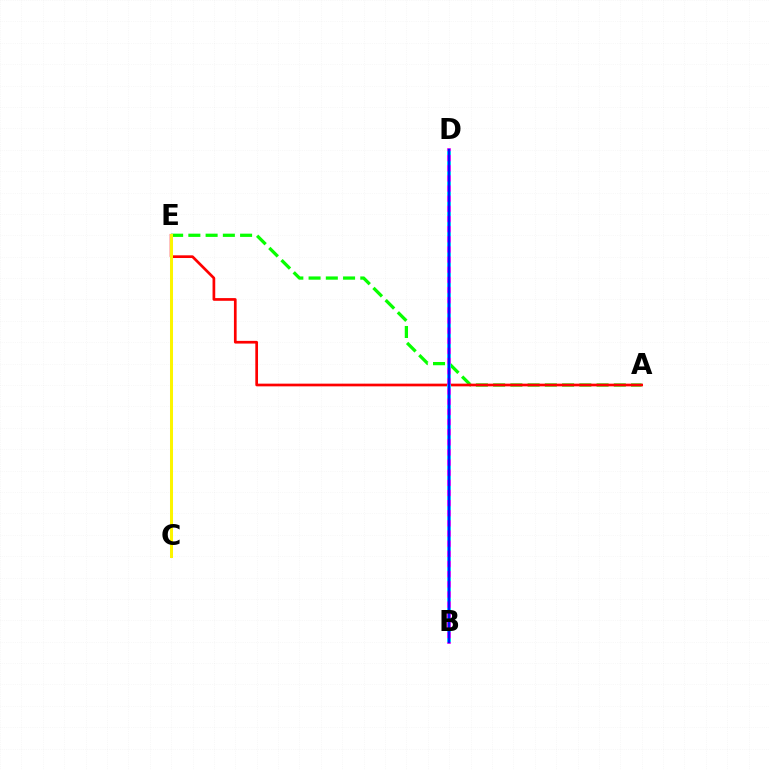{('A', 'E'): [{'color': '#08ff00', 'line_style': 'dashed', 'thickness': 2.34}, {'color': '#ff0000', 'line_style': 'solid', 'thickness': 1.94}], ('B', 'D'): [{'color': '#ee00ff', 'line_style': 'solid', 'thickness': 2.63}, {'color': '#00fff6', 'line_style': 'dotted', 'thickness': 2.76}, {'color': '#0010ff', 'line_style': 'solid', 'thickness': 1.71}], ('C', 'E'): [{'color': '#fcf500', 'line_style': 'solid', 'thickness': 2.16}]}